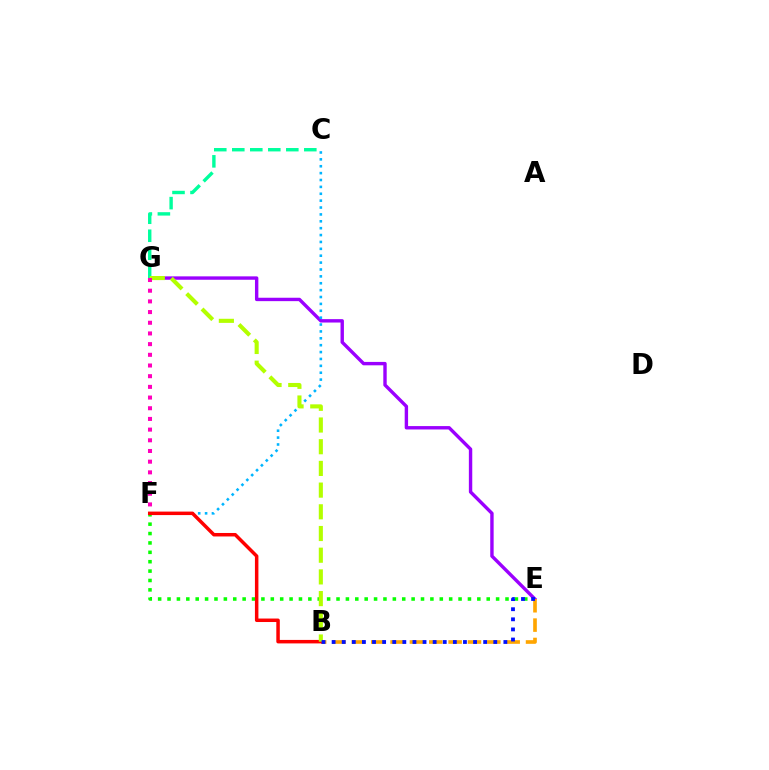{('E', 'G'): [{'color': '#9b00ff', 'line_style': 'solid', 'thickness': 2.44}], ('E', 'F'): [{'color': '#08ff00', 'line_style': 'dotted', 'thickness': 2.55}], ('C', 'F'): [{'color': '#00b5ff', 'line_style': 'dotted', 'thickness': 1.87}], ('B', 'E'): [{'color': '#ffa500', 'line_style': 'dashed', 'thickness': 2.63}, {'color': '#0010ff', 'line_style': 'dotted', 'thickness': 2.75}], ('C', 'G'): [{'color': '#00ff9d', 'line_style': 'dashed', 'thickness': 2.45}], ('B', 'F'): [{'color': '#ff0000', 'line_style': 'solid', 'thickness': 2.51}], ('B', 'G'): [{'color': '#b3ff00', 'line_style': 'dashed', 'thickness': 2.95}], ('F', 'G'): [{'color': '#ff00bd', 'line_style': 'dotted', 'thickness': 2.9}]}